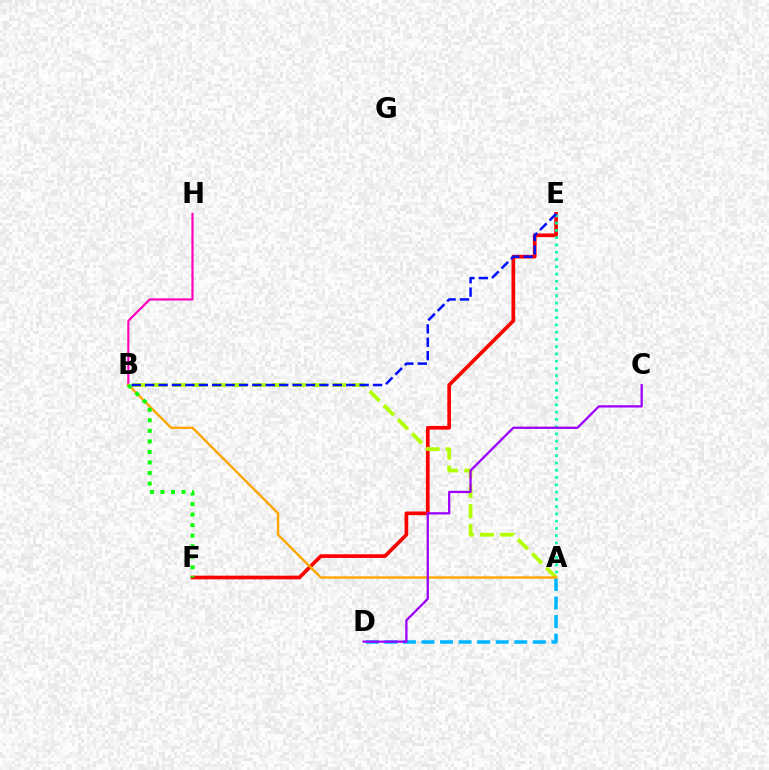{('E', 'F'): [{'color': '#ff0000', 'line_style': 'solid', 'thickness': 2.65}], ('A', 'D'): [{'color': '#00b5ff', 'line_style': 'dashed', 'thickness': 2.52}], ('A', 'B'): [{'color': '#b3ff00', 'line_style': 'dashed', 'thickness': 2.71}, {'color': '#ffa500', 'line_style': 'solid', 'thickness': 1.71}], ('A', 'E'): [{'color': '#00ff9d', 'line_style': 'dotted', 'thickness': 1.97}], ('B', 'H'): [{'color': '#ff00bd', 'line_style': 'solid', 'thickness': 1.56}], ('B', 'F'): [{'color': '#08ff00', 'line_style': 'dotted', 'thickness': 2.86}], ('C', 'D'): [{'color': '#9b00ff', 'line_style': 'solid', 'thickness': 1.63}], ('B', 'E'): [{'color': '#0010ff', 'line_style': 'dashed', 'thickness': 1.82}]}